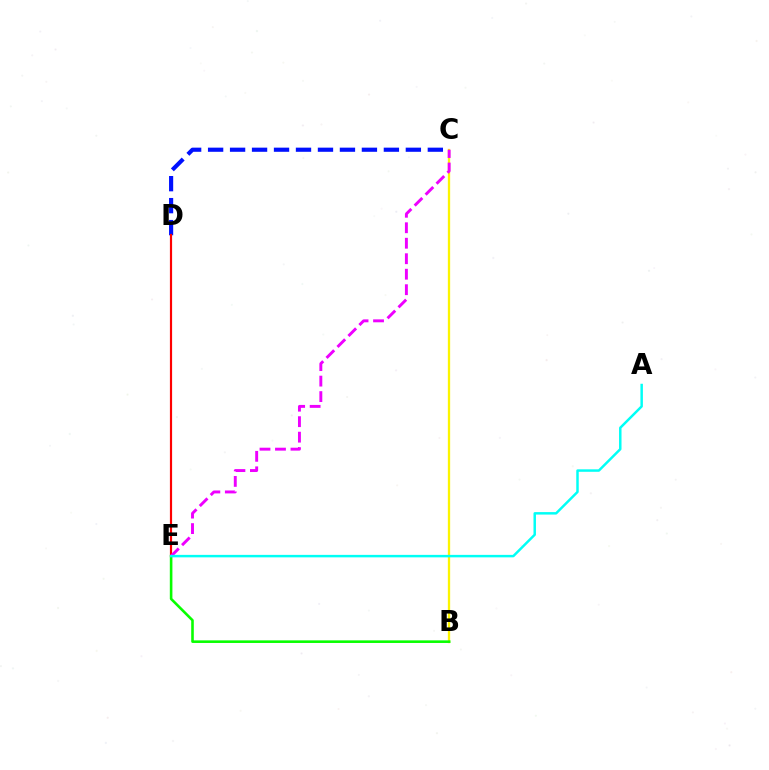{('B', 'C'): [{'color': '#fcf500', 'line_style': 'solid', 'thickness': 1.66}], ('B', 'E'): [{'color': '#08ff00', 'line_style': 'solid', 'thickness': 1.87}], ('C', 'D'): [{'color': '#0010ff', 'line_style': 'dashed', 'thickness': 2.98}], ('D', 'E'): [{'color': '#ff0000', 'line_style': 'solid', 'thickness': 1.57}], ('C', 'E'): [{'color': '#ee00ff', 'line_style': 'dashed', 'thickness': 2.1}], ('A', 'E'): [{'color': '#00fff6', 'line_style': 'solid', 'thickness': 1.78}]}